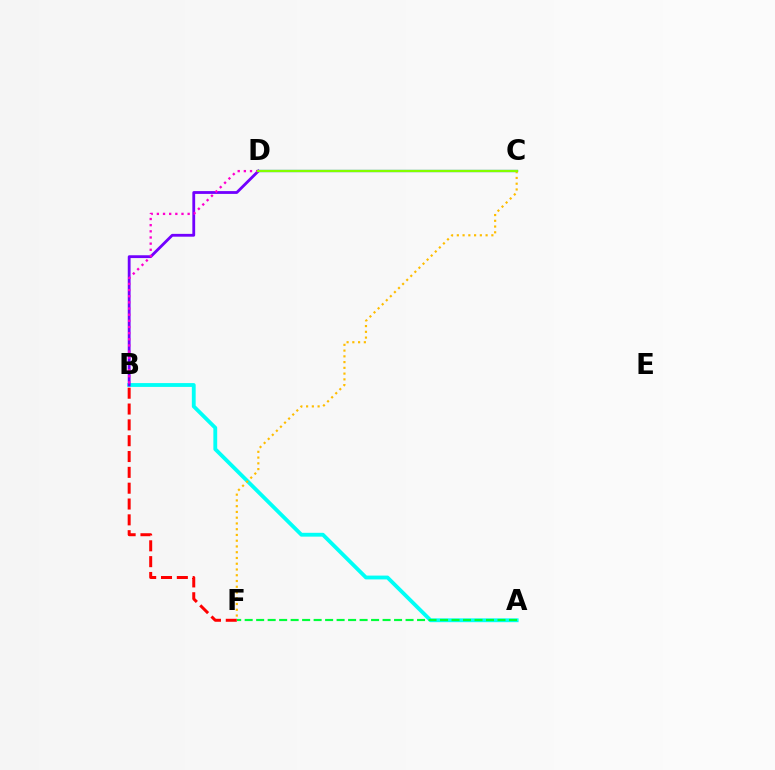{('C', 'D'): [{'color': '#004bff', 'line_style': 'solid', 'thickness': 1.61}, {'color': '#84ff00', 'line_style': 'solid', 'thickness': 1.62}], ('A', 'B'): [{'color': '#00fff6', 'line_style': 'solid', 'thickness': 2.76}], ('B', 'F'): [{'color': '#ff0000', 'line_style': 'dashed', 'thickness': 2.15}], ('B', 'D'): [{'color': '#7200ff', 'line_style': 'solid', 'thickness': 2.03}, {'color': '#ff00cf', 'line_style': 'dotted', 'thickness': 1.67}], ('C', 'F'): [{'color': '#ffbd00', 'line_style': 'dotted', 'thickness': 1.56}], ('A', 'F'): [{'color': '#00ff39', 'line_style': 'dashed', 'thickness': 1.56}]}